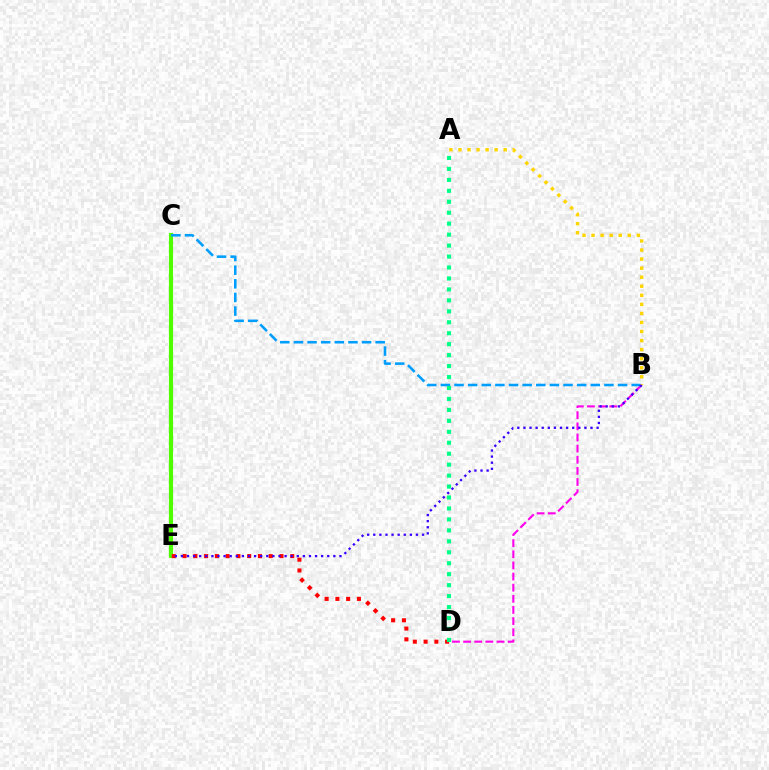{('B', 'D'): [{'color': '#ff00ed', 'line_style': 'dashed', 'thickness': 1.51}], ('C', 'E'): [{'color': '#4fff00', 'line_style': 'solid', 'thickness': 2.99}], ('D', 'E'): [{'color': '#ff0000', 'line_style': 'dotted', 'thickness': 2.93}], ('B', 'C'): [{'color': '#009eff', 'line_style': 'dashed', 'thickness': 1.85}], ('A', 'B'): [{'color': '#ffd500', 'line_style': 'dotted', 'thickness': 2.46}], ('B', 'E'): [{'color': '#3700ff', 'line_style': 'dotted', 'thickness': 1.66}], ('A', 'D'): [{'color': '#00ff86', 'line_style': 'dotted', 'thickness': 2.98}]}